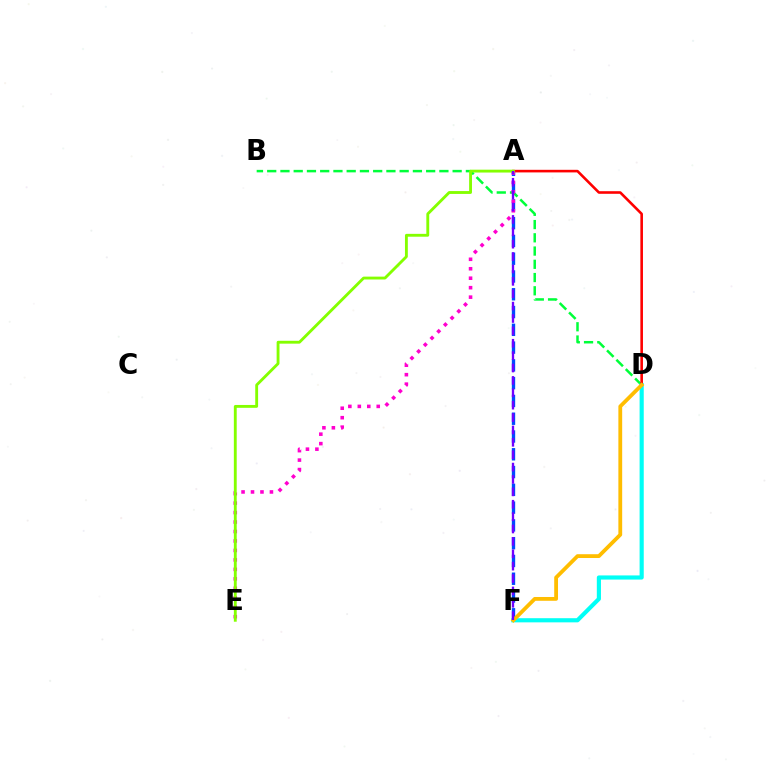{('A', 'F'): [{'color': '#004bff', 'line_style': 'dashed', 'thickness': 2.42}, {'color': '#7200ff', 'line_style': 'dashed', 'thickness': 1.68}], ('B', 'D'): [{'color': '#00ff39', 'line_style': 'dashed', 'thickness': 1.8}], ('D', 'F'): [{'color': '#00fff6', 'line_style': 'solid', 'thickness': 2.99}, {'color': '#ffbd00', 'line_style': 'solid', 'thickness': 2.74}], ('A', 'D'): [{'color': '#ff0000', 'line_style': 'solid', 'thickness': 1.87}], ('A', 'E'): [{'color': '#ff00cf', 'line_style': 'dotted', 'thickness': 2.57}, {'color': '#84ff00', 'line_style': 'solid', 'thickness': 2.06}]}